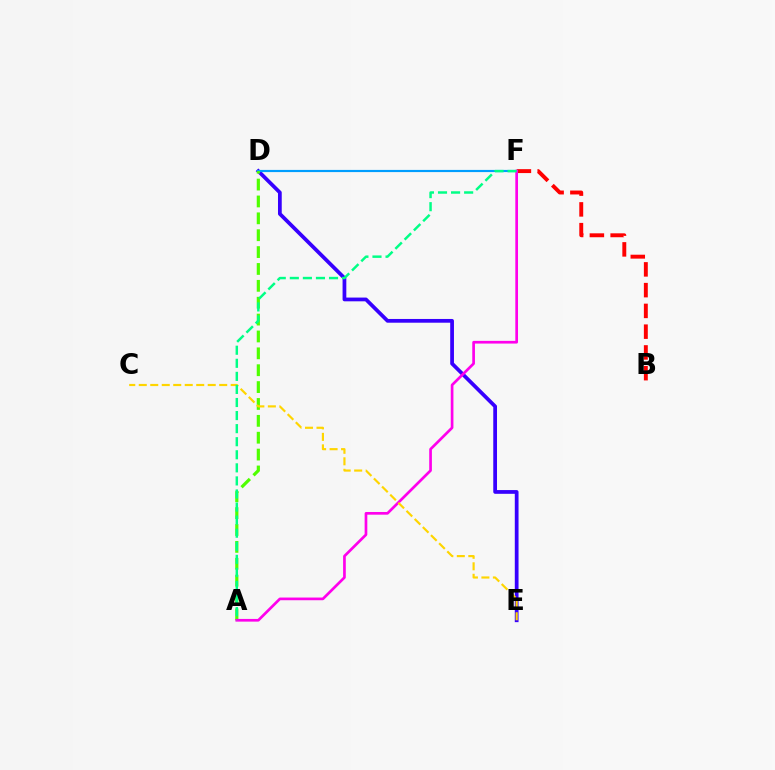{('D', 'E'): [{'color': '#3700ff', 'line_style': 'solid', 'thickness': 2.7}], ('B', 'F'): [{'color': '#ff0000', 'line_style': 'dashed', 'thickness': 2.82}], ('D', 'F'): [{'color': '#009eff', 'line_style': 'solid', 'thickness': 1.56}], ('A', 'D'): [{'color': '#4fff00', 'line_style': 'dashed', 'thickness': 2.29}], ('A', 'F'): [{'color': '#ff00ed', 'line_style': 'solid', 'thickness': 1.94}, {'color': '#00ff86', 'line_style': 'dashed', 'thickness': 1.78}], ('C', 'E'): [{'color': '#ffd500', 'line_style': 'dashed', 'thickness': 1.56}]}